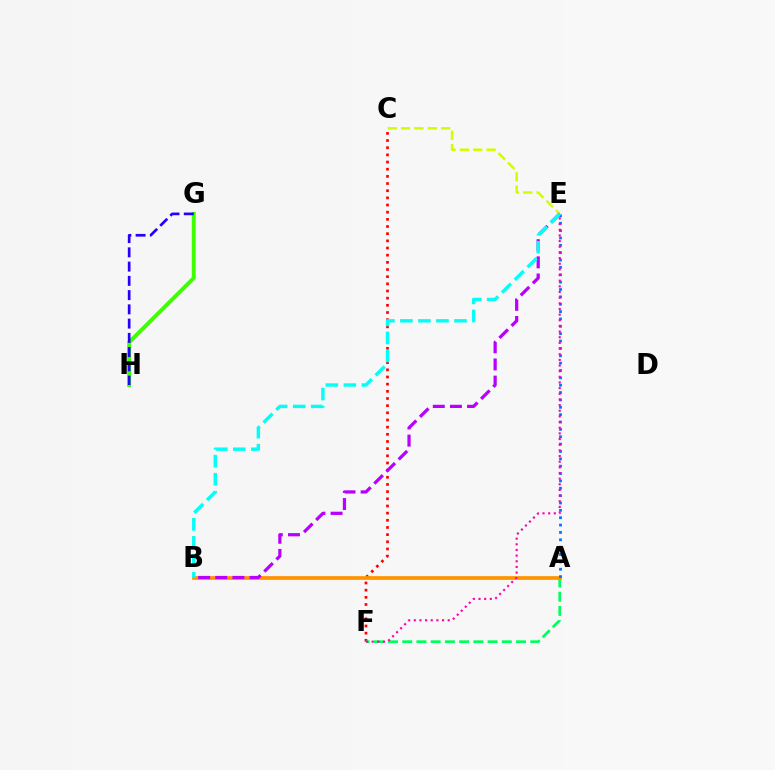{('C', 'F'): [{'color': '#ff0000', 'line_style': 'dotted', 'thickness': 1.95}], ('C', 'E'): [{'color': '#d1ff00', 'line_style': 'dashed', 'thickness': 1.82}], ('A', 'F'): [{'color': '#00ff5c', 'line_style': 'dashed', 'thickness': 1.93}], ('G', 'H'): [{'color': '#3dff00', 'line_style': 'solid', 'thickness': 2.84}, {'color': '#2500ff', 'line_style': 'dashed', 'thickness': 1.94}], ('A', 'B'): [{'color': '#ff9400', 'line_style': 'solid', 'thickness': 2.69}], ('B', 'E'): [{'color': '#b900ff', 'line_style': 'dashed', 'thickness': 2.33}, {'color': '#00fff6', 'line_style': 'dashed', 'thickness': 2.45}], ('A', 'E'): [{'color': '#0074ff', 'line_style': 'dotted', 'thickness': 2.0}], ('E', 'F'): [{'color': '#ff00ac', 'line_style': 'dotted', 'thickness': 1.54}]}